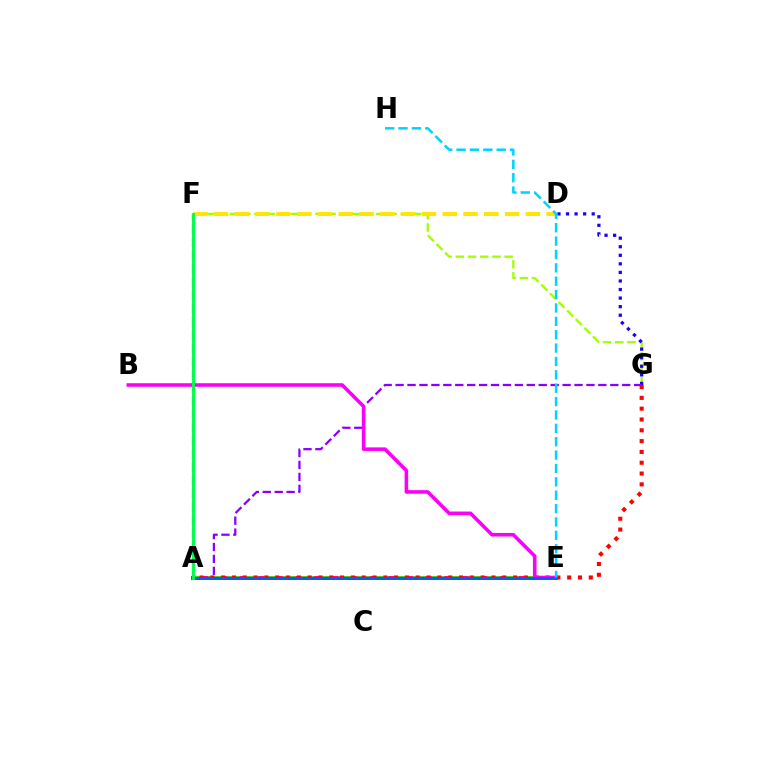{('A', 'F'): [{'color': '#00ffbb', 'line_style': 'dashed', 'thickness': 1.8}, {'color': '#00ff45', 'line_style': 'solid', 'thickness': 2.07}], ('F', 'G'): [{'color': '#a2ff00', 'line_style': 'dashed', 'thickness': 1.66}], ('D', 'F'): [{'color': '#ffe600', 'line_style': 'dashed', 'thickness': 2.82}], ('D', 'G'): [{'color': '#1900ff', 'line_style': 'dotted', 'thickness': 2.33}], ('A', 'E'): [{'color': '#ff7000', 'line_style': 'solid', 'thickness': 2.11}, {'color': '#ff0088', 'line_style': 'solid', 'thickness': 2.84}, {'color': '#31ff00', 'line_style': 'dashed', 'thickness': 2.53}, {'color': '#005dff', 'line_style': 'solid', 'thickness': 2.16}], ('A', 'G'): [{'color': '#8a00ff', 'line_style': 'dashed', 'thickness': 1.62}, {'color': '#ff0000', 'line_style': 'dotted', 'thickness': 2.94}], ('B', 'E'): [{'color': '#fa00f9', 'line_style': 'solid', 'thickness': 2.58}], ('E', 'H'): [{'color': '#00d3ff', 'line_style': 'dashed', 'thickness': 1.82}]}